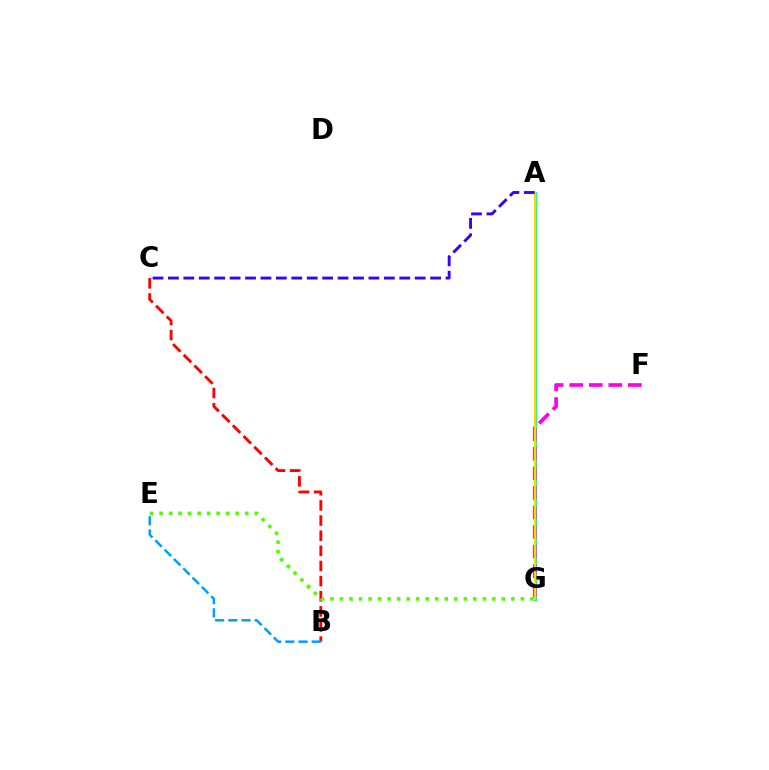{('A', 'G'): [{'color': '#00ff86', 'line_style': 'solid', 'thickness': 2.09}, {'color': '#ffd500', 'line_style': 'solid', 'thickness': 1.59}], ('B', 'C'): [{'color': '#ff0000', 'line_style': 'dashed', 'thickness': 2.06}], ('F', 'G'): [{'color': '#ff00ed', 'line_style': 'dashed', 'thickness': 2.66}], ('B', 'E'): [{'color': '#009eff', 'line_style': 'dashed', 'thickness': 1.79}], ('E', 'G'): [{'color': '#4fff00', 'line_style': 'dotted', 'thickness': 2.59}], ('A', 'C'): [{'color': '#3700ff', 'line_style': 'dashed', 'thickness': 2.1}]}